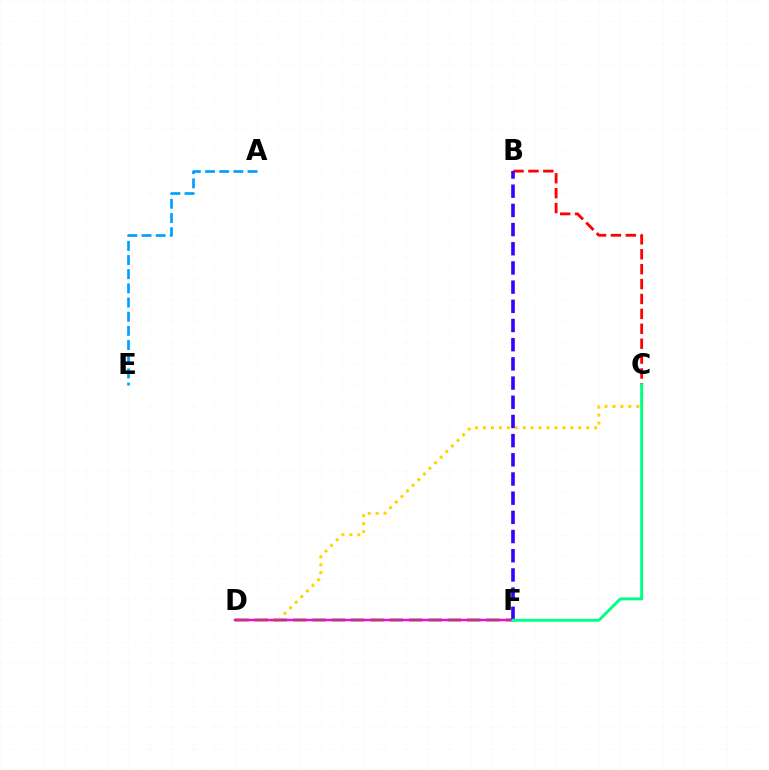{('D', 'F'): [{'color': '#4fff00', 'line_style': 'dashed', 'thickness': 2.63}, {'color': '#ff00ed', 'line_style': 'solid', 'thickness': 1.76}], ('B', 'C'): [{'color': '#ff0000', 'line_style': 'dashed', 'thickness': 2.02}], ('C', 'D'): [{'color': '#ffd500', 'line_style': 'dotted', 'thickness': 2.16}], ('B', 'F'): [{'color': '#3700ff', 'line_style': 'dashed', 'thickness': 2.61}], ('A', 'E'): [{'color': '#009eff', 'line_style': 'dashed', 'thickness': 1.93}], ('C', 'F'): [{'color': '#00ff86', 'line_style': 'solid', 'thickness': 2.12}]}